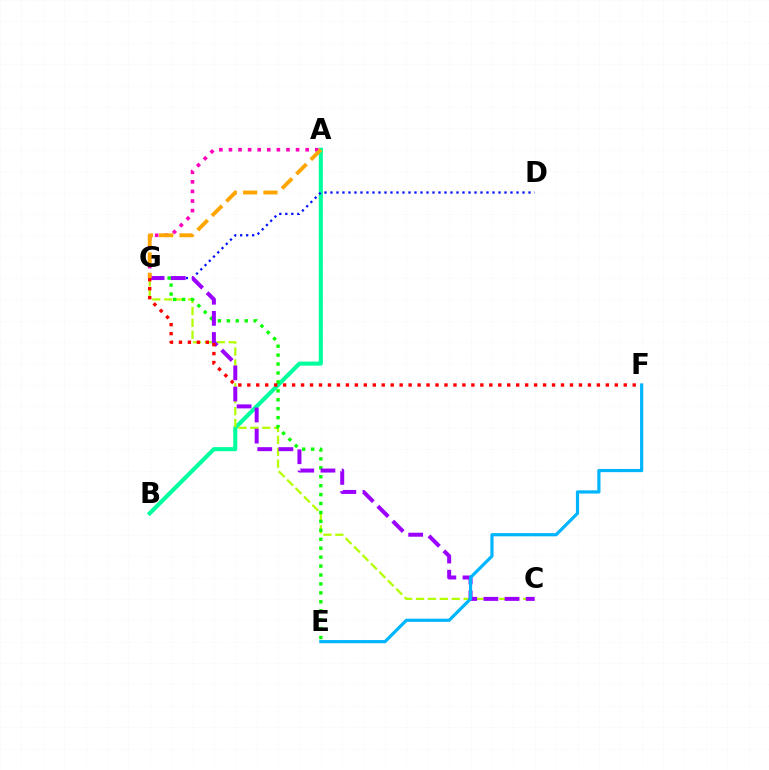{('A', 'B'): [{'color': '#00ff9d', 'line_style': 'solid', 'thickness': 2.94}], ('C', 'G'): [{'color': '#b3ff00', 'line_style': 'dashed', 'thickness': 1.62}, {'color': '#9b00ff', 'line_style': 'dashed', 'thickness': 2.87}], ('D', 'G'): [{'color': '#0010ff', 'line_style': 'dotted', 'thickness': 1.63}], ('E', 'G'): [{'color': '#08ff00', 'line_style': 'dotted', 'thickness': 2.43}], ('A', 'G'): [{'color': '#ff00bd', 'line_style': 'dotted', 'thickness': 2.61}, {'color': '#ffa500', 'line_style': 'dashed', 'thickness': 2.76}], ('F', 'G'): [{'color': '#ff0000', 'line_style': 'dotted', 'thickness': 2.44}], ('E', 'F'): [{'color': '#00b5ff', 'line_style': 'solid', 'thickness': 2.3}]}